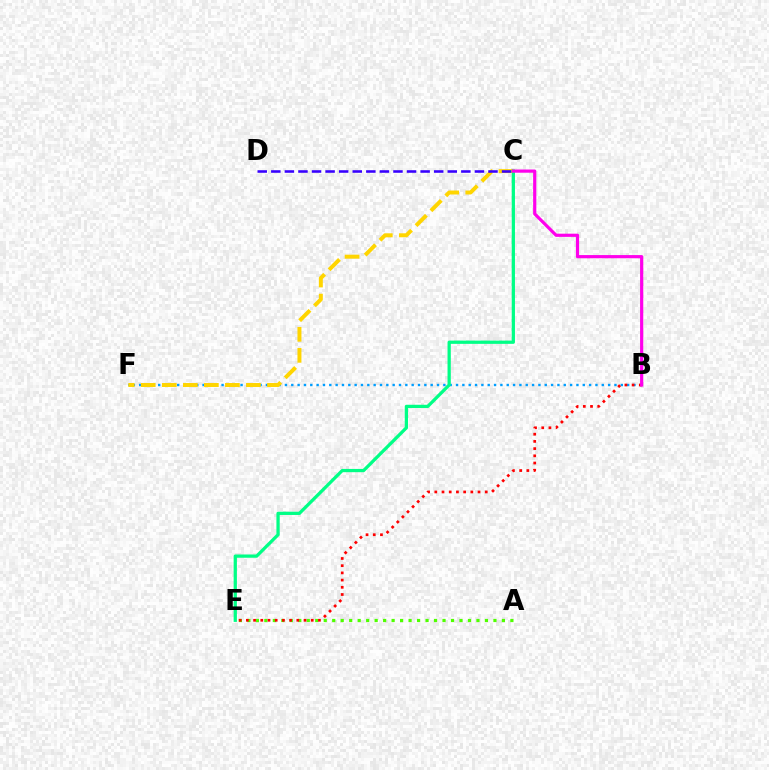{('A', 'E'): [{'color': '#4fff00', 'line_style': 'dotted', 'thickness': 2.31}], ('B', 'F'): [{'color': '#009eff', 'line_style': 'dotted', 'thickness': 1.72}], ('C', 'F'): [{'color': '#ffd500', 'line_style': 'dashed', 'thickness': 2.86}], ('C', 'D'): [{'color': '#3700ff', 'line_style': 'dashed', 'thickness': 1.84}], ('B', 'E'): [{'color': '#ff0000', 'line_style': 'dotted', 'thickness': 1.96}], ('C', 'E'): [{'color': '#00ff86', 'line_style': 'solid', 'thickness': 2.35}], ('B', 'C'): [{'color': '#ff00ed', 'line_style': 'solid', 'thickness': 2.3}]}